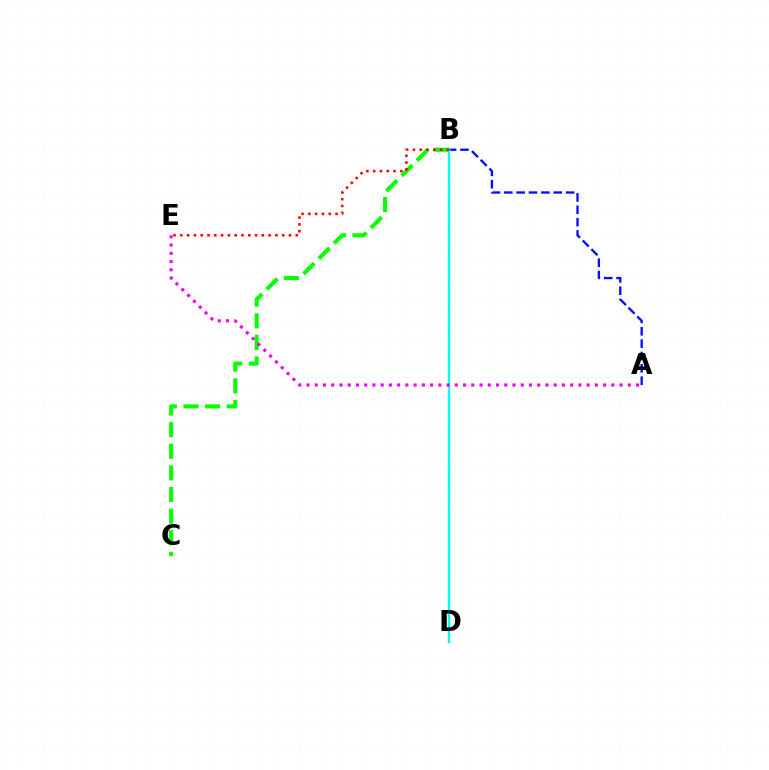{('B', 'C'): [{'color': '#08ff00', 'line_style': 'dashed', 'thickness': 2.93}], ('A', 'B'): [{'color': '#0010ff', 'line_style': 'dashed', 'thickness': 1.68}], ('B', 'D'): [{'color': '#fcf500', 'line_style': 'dotted', 'thickness': 1.65}, {'color': '#00fff6', 'line_style': 'solid', 'thickness': 1.71}], ('B', 'E'): [{'color': '#ff0000', 'line_style': 'dotted', 'thickness': 1.85}], ('A', 'E'): [{'color': '#ee00ff', 'line_style': 'dotted', 'thickness': 2.24}]}